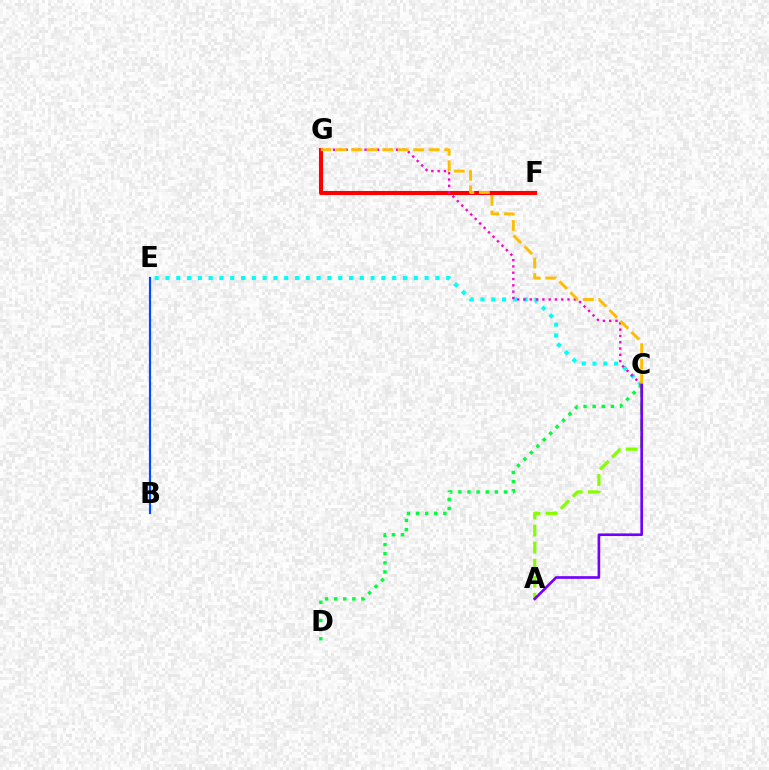{('F', 'G'): [{'color': '#ff0000', 'line_style': 'solid', 'thickness': 2.95}], ('C', 'E'): [{'color': '#00fff6', 'line_style': 'dotted', 'thickness': 2.93}], ('A', 'C'): [{'color': '#84ff00', 'line_style': 'dashed', 'thickness': 2.32}, {'color': '#7200ff', 'line_style': 'solid', 'thickness': 1.91}], ('C', 'D'): [{'color': '#00ff39', 'line_style': 'dotted', 'thickness': 2.48}], ('B', 'E'): [{'color': '#004bff', 'line_style': 'solid', 'thickness': 1.58}], ('C', 'G'): [{'color': '#ff00cf', 'line_style': 'dotted', 'thickness': 1.71}, {'color': '#ffbd00', 'line_style': 'dashed', 'thickness': 2.1}]}